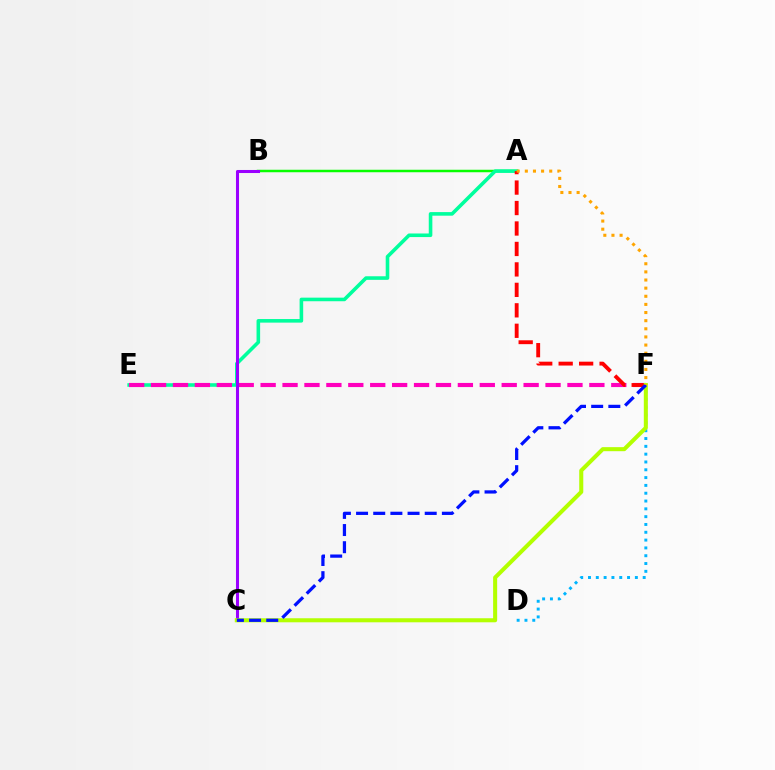{('A', 'B'): [{'color': '#08ff00', 'line_style': 'solid', 'thickness': 1.79}], ('A', 'E'): [{'color': '#00ff9d', 'line_style': 'solid', 'thickness': 2.58}], ('E', 'F'): [{'color': '#ff00bd', 'line_style': 'dashed', 'thickness': 2.98}], ('A', 'F'): [{'color': '#ff0000', 'line_style': 'dashed', 'thickness': 2.78}, {'color': '#ffa500', 'line_style': 'dotted', 'thickness': 2.21}], ('D', 'F'): [{'color': '#00b5ff', 'line_style': 'dotted', 'thickness': 2.12}], ('B', 'C'): [{'color': '#9b00ff', 'line_style': 'solid', 'thickness': 2.19}], ('C', 'F'): [{'color': '#b3ff00', 'line_style': 'solid', 'thickness': 2.91}, {'color': '#0010ff', 'line_style': 'dashed', 'thickness': 2.33}]}